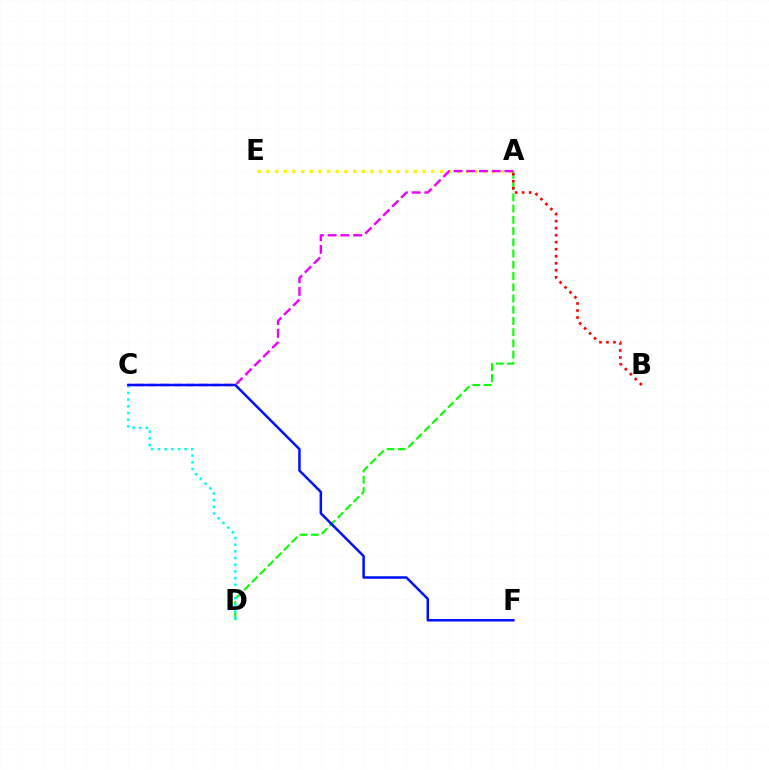{('A', 'E'): [{'color': '#fcf500', 'line_style': 'dotted', 'thickness': 2.36}], ('A', 'D'): [{'color': '#08ff00', 'line_style': 'dashed', 'thickness': 1.53}], ('C', 'D'): [{'color': '#00fff6', 'line_style': 'dotted', 'thickness': 1.81}], ('A', 'C'): [{'color': '#ee00ff', 'line_style': 'dashed', 'thickness': 1.73}], ('C', 'F'): [{'color': '#0010ff', 'line_style': 'solid', 'thickness': 1.8}], ('A', 'B'): [{'color': '#ff0000', 'line_style': 'dotted', 'thickness': 1.91}]}